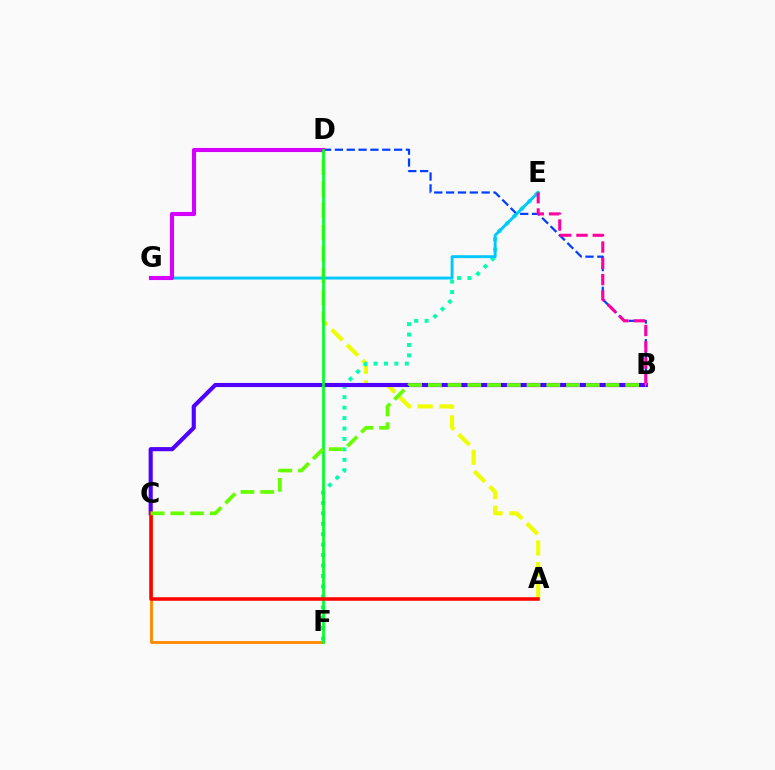{('A', 'D'): [{'color': '#eeff00', 'line_style': 'dashed', 'thickness': 2.95}], ('E', 'F'): [{'color': '#00ffaf', 'line_style': 'dotted', 'thickness': 2.83}], ('B', 'D'): [{'color': '#003fff', 'line_style': 'dashed', 'thickness': 1.61}], ('C', 'F'): [{'color': '#ff8800', 'line_style': 'solid', 'thickness': 2.05}], ('B', 'C'): [{'color': '#4f00ff', 'line_style': 'solid', 'thickness': 2.96}, {'color': '#66ff00', 'line_style': 'dashed', 'thickness': 2.68}], ('E', 'G'): [{'color': '#00c7ff', 'line_style': 'solid', 'thickness': 2.1}], ('D', 'G'): [{'color': '#d600ff', 'line_style': 'solid', 'thickness': 2.96}], ('D', 'F'): [{'color': '#00ff27', 'line_style': 'solid', 'thickness': 1.95}], ('A', 'C'): [{'color': '#ff0000', 'line_style': 'solid', 'thickness': 2.54}], ('B', 'E'): [{'color': '#ff00a0', 'line_style': 'dashed', 'thickness': 2.21}]}